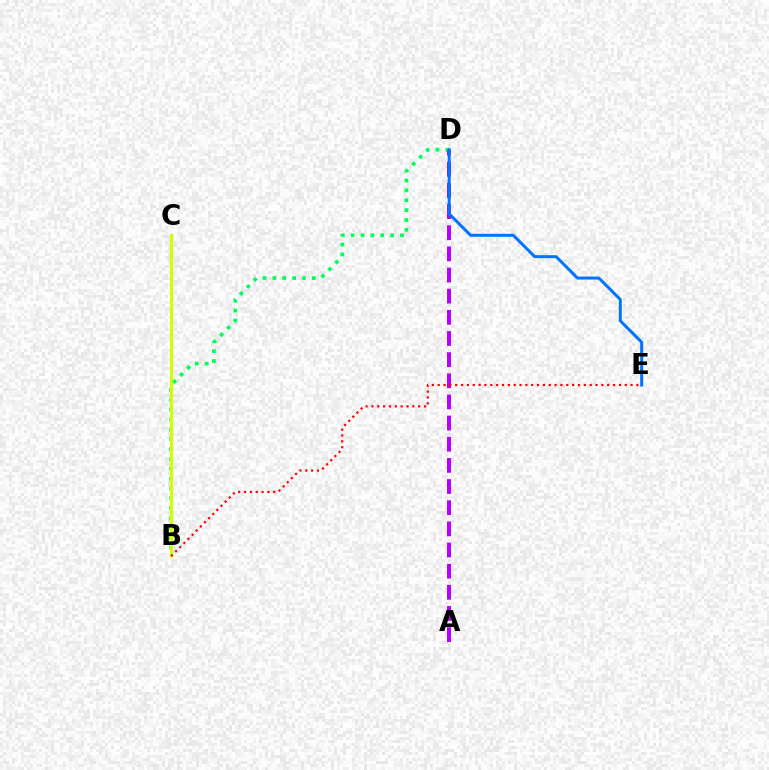{('B', 'D'): [{'color': '#00ff5c', 'line_style': 'dotted', 'thickness': 2.68}], ('A', 'D'): [{'color': '#b900ff', 'line_style': 'dashed', 'thickness': 2.87}], ('B', 'C'): [{'color': '#d1ff00', 'line_style': 'solid', 'thickness': 2.19}], ('B', 'E'): [{'color': '#ff0000', 'line_style': 'dotted', 'thickness': 1.59}], ('D', 'E'): [{'color': '#0074ff', 'line_style': 'solid', 'thickness': 2.15}]}